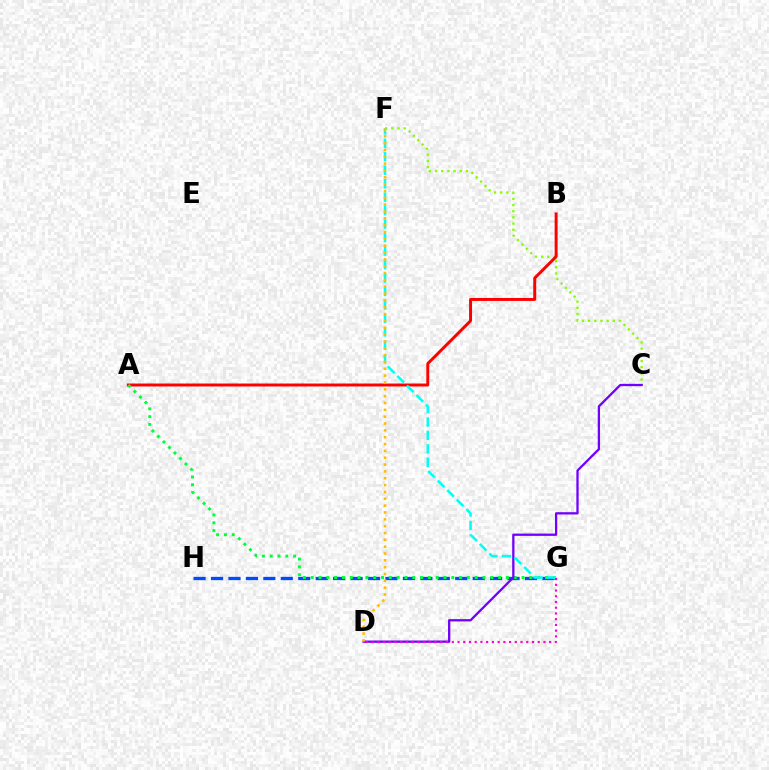{('G', 'H'): [{'color': '#004bff', 'line_style': 'dashed', 'thickness': 2.37}], ('C', 'F'): [{'color': '#84ff00', 'line_style': 'dotted', 'thickness': 1.68}], ('A', 'B'): [{'color': '#ff0000', 'line_style': 'solid', 'thickness': 2.13}], ('A', 'G'): [{'color': '#00ff39', 'line_style': 'dotted', 'thickness': 2.12}], ('C', 'D'): [{'color': '#7200ff', 'line_style': 'solid', 'thickness': 1.65}], ('F', 'G'): [{'color': '#00fff6', 'line_style': 'dashed', 'thickness': 1.83}], ('D', 'G'): [{'color': '#ff00cf', 'line_style': 'dotted', 'thickness': 1.56}], ('D', 'F'): [{'color': '#ffbd00', 'line_style': 'dotted', 'thickness': 1.86}]}